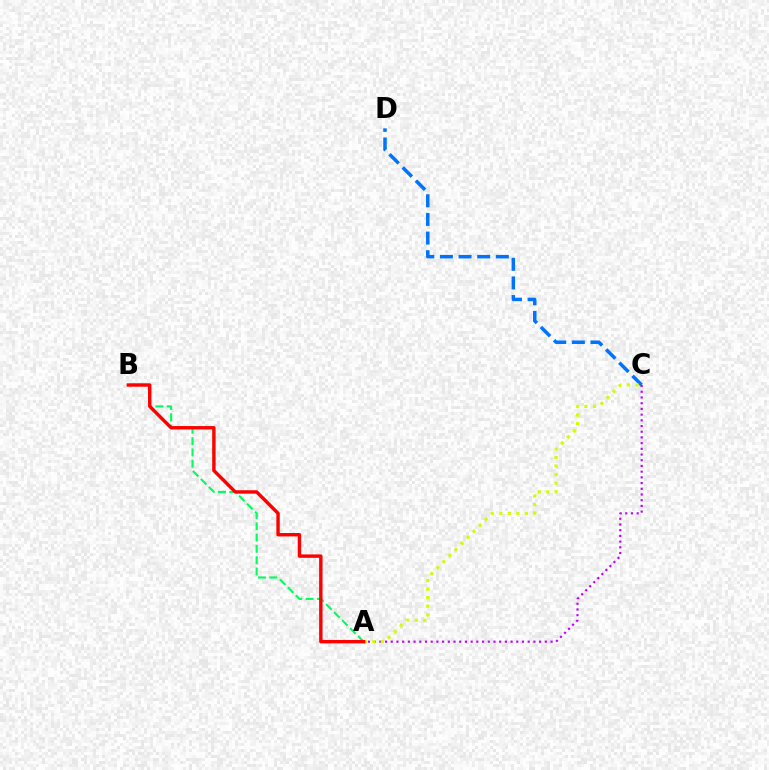{('A', 'C'): [{'color': '#b900ff', 'line_style': 'dotted', 'thickness': 1.55}, {'color': '#d1ff00', 'line_style': 'dotted', 'thickness': 2.32}], ('C', 'D'): [{'color': '#0074ff', 'line_style': 'dashed', 'thickness': 2.53}], ('A', 'B'): [{'color': '#00ff5c', 'line_style': 'dashed', 'thickness': 1.54}, {'color': '#ff0000', 'line_style': 'solid', 'thickness': 2.46}]}